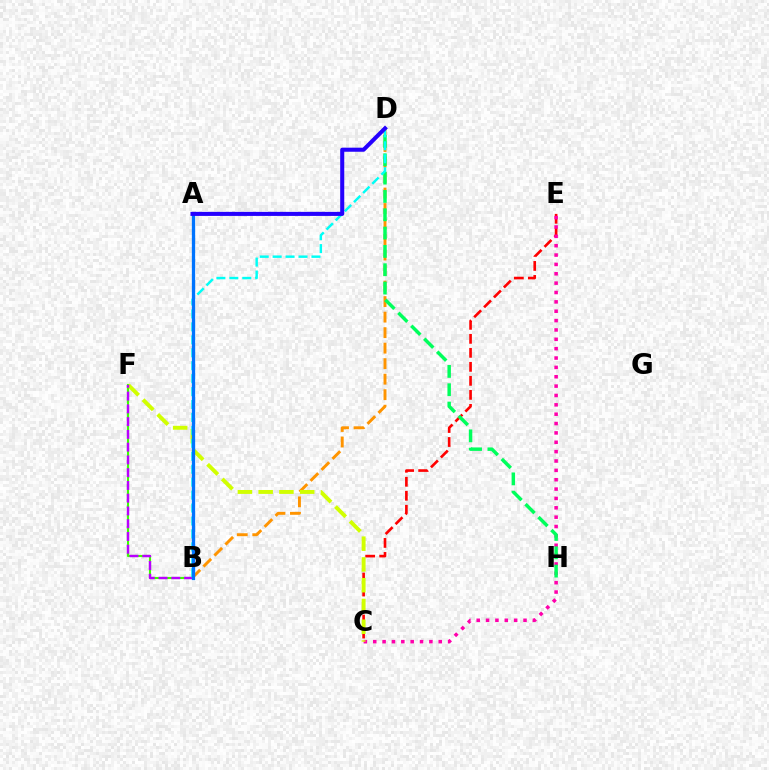{('C', 'E'): [{'color': '#ff0000', 'line_style': 'dashed', 'thickness': 1.9}, {'color': '#ff00ac', 'line_style': 'dotted', 'thickness': 2.54}], ('B', 'F'): [{'color': '#3dff00', 'line_style': 'solid', 'thickness': 1.53}, {'color': '#b900ff', 'line_style': 'dashed', 'thickness': 1.73}], ('B', 'D'): [{'color': '#ff9400', 'line_style': 'dashed', 'thickness': 2.11}, {'color': '#00fff6', 'line_style': 'dashed', 'thickness': 1.76}], ('D', 'H'): [{'color': '#00ff5c', 'line_style': 'dashed', 'thickness': 2.49}], ('C', 'F'): [{'color': '#d1ff00', 'line_style': 'dashed', 'thickness': 2.82}], ('A', 'B'): [{'color': '#0074ff', 'line_style': 'solid', 'thickness': 2.37}], ('A', 'D'): [{'color': '#2500ff', 'line_style': 'solid', 'thickness': 2.92}]}